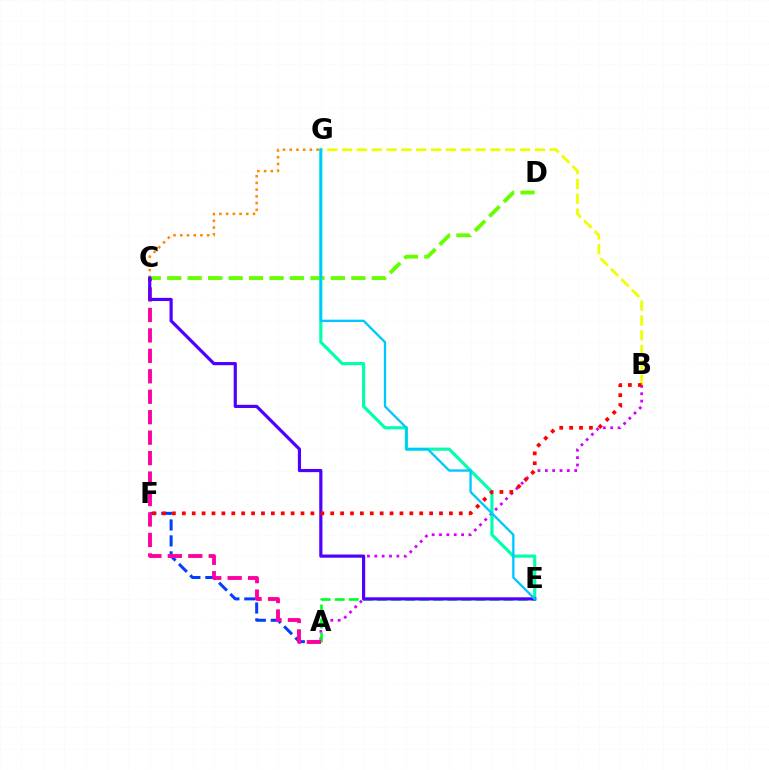{('A', 'F'): [{'color': '#003fff', 'line_style': 'dashed', 'thickness': 2.17}], ('C', 'D'): [{'color': '#66ff00', 'line_style': 'dashed', 'thickness': 2.78}], ('A', 'B'): [{'color': '#d600ff', 'line_style': 'dotted', 'thickness': 2.0}], ('A', 'E'): [{'color': '#00ff27', 'line_style': 'dashed', 'thickness': 1.91}], ('A', 'C'): [{'color': '#ff00a0', 'line_style': 'dashed', 'thickness': 2.78}], ('B', 'G'): [{'color': '#eeff00', 'line_style': 'dashed', 'thickness': 2.01}], ('C', 'G'): [{'color': '#ff8800', 'line_style': 'dotted', 'thickness': 1.83}], ('E', 'G'): [{'color': '#00ffaf', 'line_style': 'solid', 'thickness': 2.28}, {'color': '#00c7ff', 'line_style': 'solid', 'thickness': 1.68}], ('C', 'E'): [{'color': '#4f00ff', 'line_style': 'solid', 'thickness': 2.29}], ('B', 'F'): [{'color': '#ff0000', 'line_style': 'dotted', 'thickness': 2.69}]}